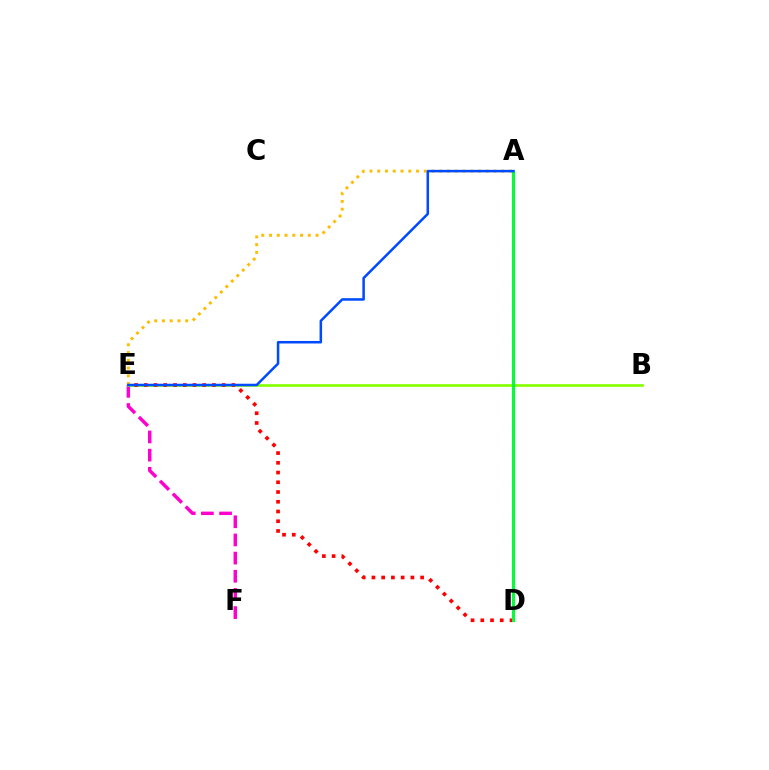{('E', 'F'): [{'color': '#ff00cf', 'line_style': 'dashed', 'thickness': 2.47}], ('B', 'E'): [{'color': '#84ff00', 'line_style': 'solid', 'thickness': 1.92}], ('D', 'E'): [{'color': '#ff0000', 'line_style': 'dotted', 'thickness': 2.65}], ('A', 'E'): [{'color': '#ffbd00', 'line_style': 'dotted', 'thickness': 2.11}, {'color': '#004bff', 'line_style': 'solid', 'thickness': 1.82}], ('A', 'D'): [{'color': '#7200ff', 'line_style': 'dotted', 'thickness': 1.99}, {'color': '#00fff6', 'line_style': 'dashed', 'thickness': 1.5}, {'color': '#00ff39', 'line_style': 'solid', 'thickness': 2.18}]}